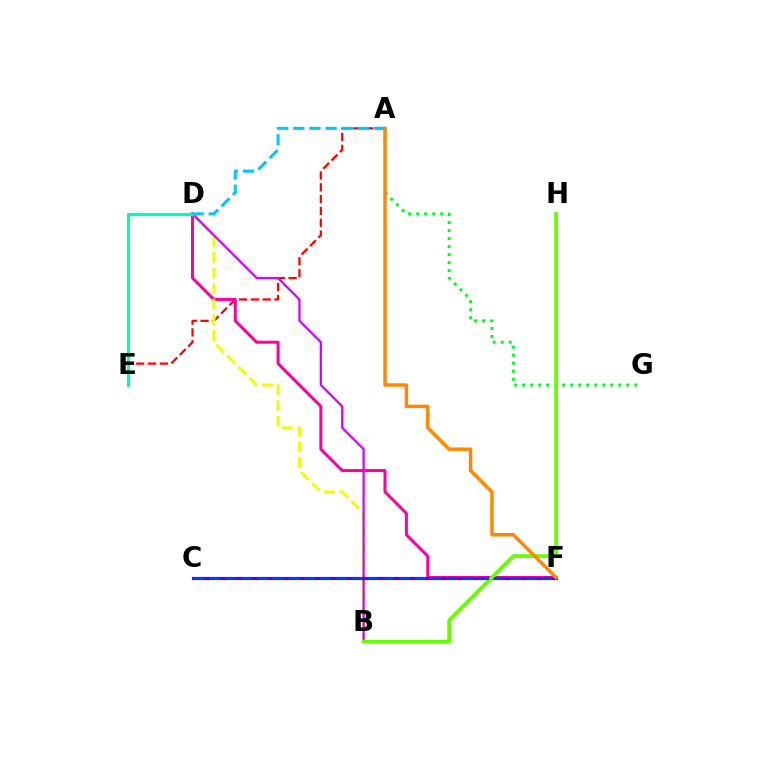{('A', 'E'): [{'color': '#ff0000', 'line_style': 'dashed', 'thickness': 1.61}], ('A', 'G'): [{'color': '#00ff27', 'line_style': 'dotted', 'thickness': 2.18}], ('D', 'F'): [{'color': '#ff00a0', 'line_style': 'solid', 'thickness': 2.16}], ('B', 'D'): [{'color': '#eeff00', 'line_style': 'dashed', 'thickness': 2.12}, {'color': '#d600ff', 'line_style': 'solid', 'thickness': 1.61}], ('C', 'F'): [{'color': '#4f00ff', 'line_style': 'solid', 'thickness': 2.29}, {'color': '#003fff', 'line_style': 'dashed', 'thickness': 2.15}], ('D', 'E'): [{'color': '#00ffaf', 'line_style': 'solid', 'thickness': 2.27}], ('B', 'H'): [{'color': '#66ff00', 'line_style': 'solid', 'thickness': 2.75}], ('A', 'D'): [{'color': '#00c7ff', 'line_style': 'dashed', 'thickness': 2.19}], ('A', 'F'): [{'color': '#ff8800', 'line_style': 'solid', 'thickness': 2.5}]}